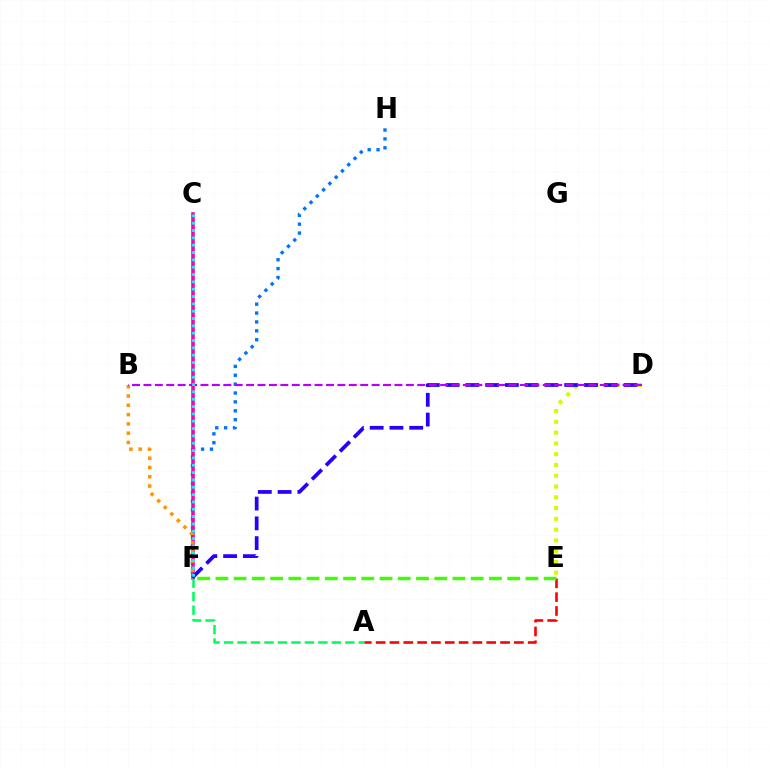{('F', 'H'): [{'color': '#0074ff', 'line_style': 'dotted', 'thickness': 2.41}], ('C', 'F'): [{'color': '#ff00ac', 'line_style': 'solid', 'thickness': 2.58}, {'color': '#00fff6', 'line_style': 'dotted', 'thickness': 1.99}], ('B', 'F'): [{'color': '#ff9400', 'line_style': 'dotted', 'thickness': 2.52}], ('D', 'E'): [{'color': '#d1ff00', 'line_style': 'dotted', 'thickness': 2.93}], ('A', 'F'): [{'color': '#00ff5c', 'line_style': 'dashed', 'thickness': 1.83}], ('A', 'E'): [{'color': '#ff0000', 'line_style': 'dashed', 'thickness': 1.88}], ('D', 'F'): [{'color': '#2500ff', 'line_style': 'dashed', 'thickness': 2.69}], ('B', 'D'): [{'color': '#b900ff', 'line_style': 'dashed', 'thickness': 1.55}], ('E', 'F'): [{'color': '#3dff00', 'line_style': 'dashed', 'thickness': 2.48}]}